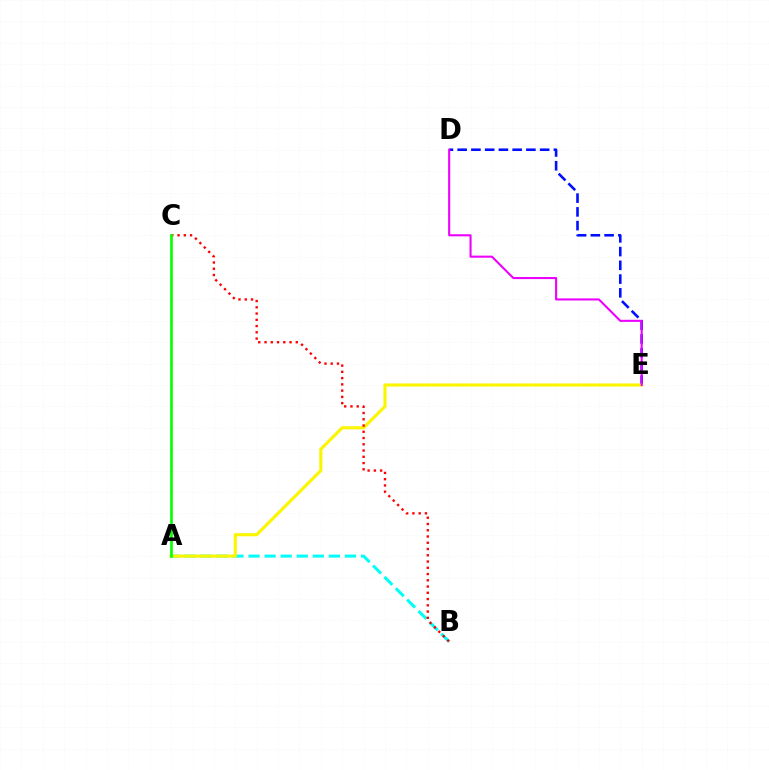{('A', 'B'): [{'color': '#00fff6', 'line_style': 'dashed', 'thickness': 2.18}], ('D', 'E'): [{'color': '#0010ff', 'line_style': 'dashed', 'thickness': 1.87}, {'color': '#ee00ff', 'line_style': 'solid', 'thickness': 1.5}], ('A', 'E'): [{'color': '#fcf500', 'line_style': 'solid', 'thickness': 2.25}], ('B', 'C'): [{'color': '#ff0000', 'line_style': 'dotted', 'thickness': 1.7}], ('A', 'C'): [{'color': '#08ff00', 'line_style': 'solid', 'thickness': 1.95}]}